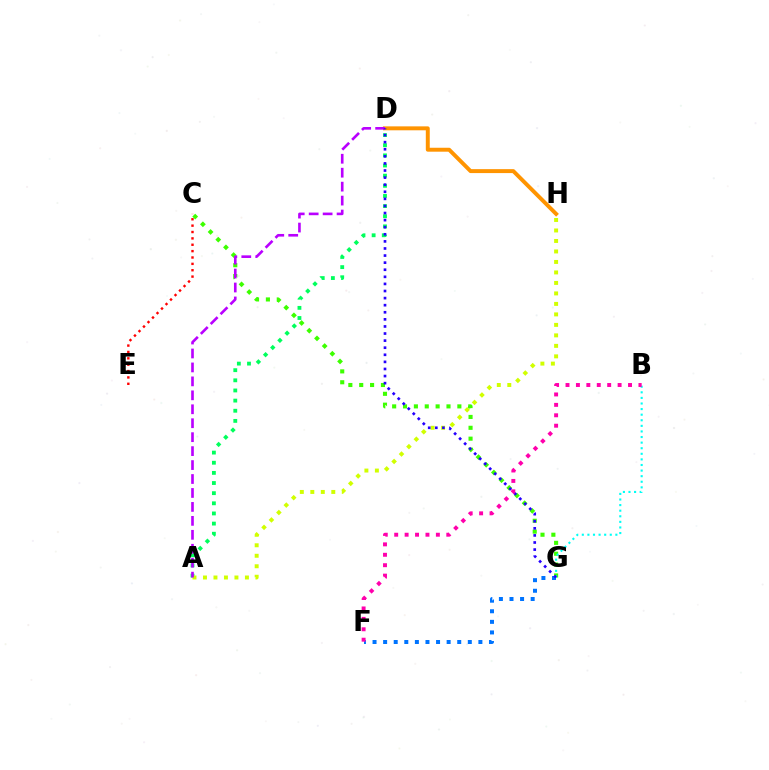{('C', 'G'): [{'color': '#3dff00', 'line_style': 'dotted', 'thickness': 2.95}], ('B', 'G'): [{'color': '#00fff6', 'line_style': 'dotted', 'thickness': 1.52}], ('A', 'D'): [{'color': '#00ff5c', 'line_style': 'dotted', 'thickness': 2.76}, {'color': '#b900ff', 'line_style': 'dashed', 'thickness': 1.89}], ('C', 'E'): [{'color': '#ff0000', 'line_style': 'dotted', 'thickness': 1.73}], ('A', 'H'): [{'color': '#d1ff00', 'line_style': 'dotted', 'thickness': 2.85}], ('D', 'H'): [{'color': '#ff9400', 'line_style': 'solid', 'thickness': 2.84}], ('F', 'G'): [{'color': '#0074ff', 'line_style': 'dotted', 'thickness': 2.88}], ('D', 'G'): [{'color': '#2500ff', 'line_style': 'dotted', 'thickness': 1.93}], ('B', 'F'): [{'color': '#ff00ac', 'line_style': 'dotted', 'thickness': 2.83}]}